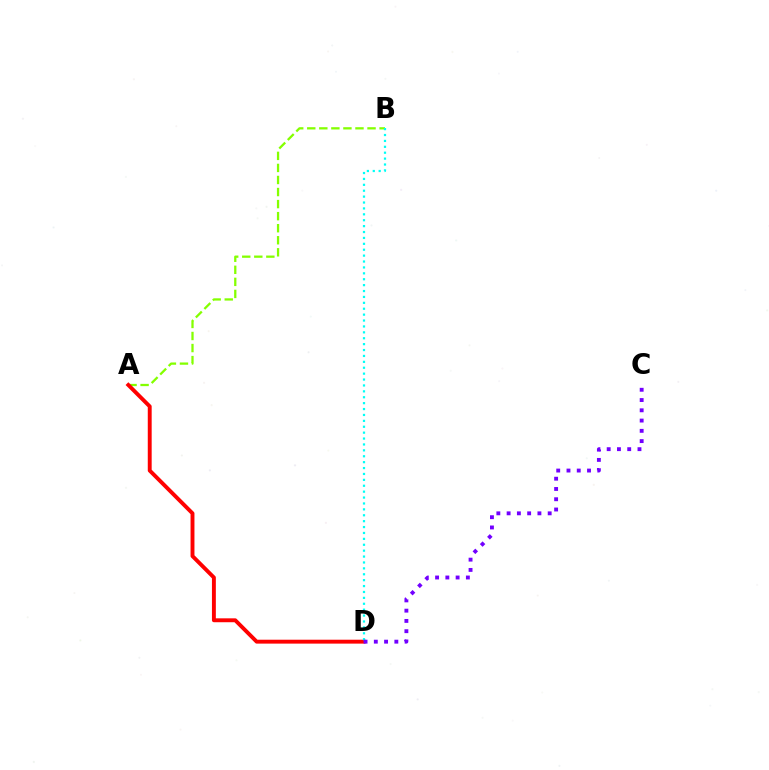{('A', 'B'): [{'color': '#84ff00', 'line_style': 'dashed', 'thickness': 1.64}], ('A', 'D'): [{'color': '#ff0000', 'line_style': 'solid', 'thickness': 2.81}], ('B', 'D'): [{'color': '#00fff6', 'line_style': 'dotted', 'thickness': 1.6}], ('C', 'D'): [{'color': '#7200ff', 'line_style': 'dotted', 'thickness': 2.79}]}